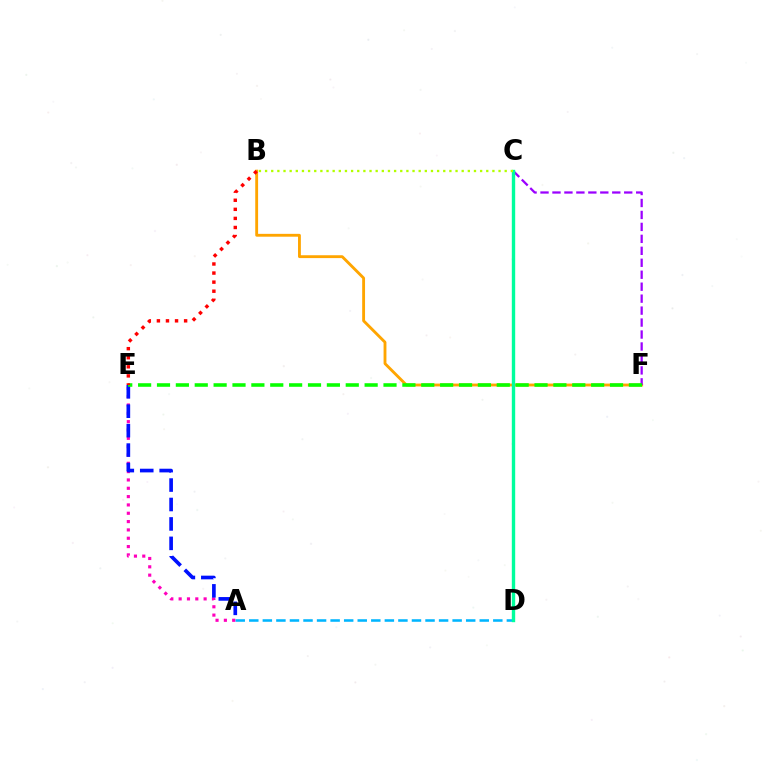{('B', 'F'): [{'color': '#ffa500', 'line_style': 'solid', 'thickness': 2.05}], ('A', 'D'): [{'color': '#00b5ff', 'line_style': 'dashed', 'thickness': 1.84}], ('A', 'E'): [{'color': '#ff00bd', 'line_style': 'dotted', 'thickness': 2.26}, {'color': '#0010ff', 'line_style': 'dashed', 'thickness': 2.64}], ('C', 'F'): [{'color': '#9b00ff', 'line_style': 'dashed', 'thickness': 1.62}], ('E', 'F'): [{'color': '#08ff00', 'line_style': 'dashed', 'thickness': 2.56}], ('C', 'D'): [{'color': '#00ff9d', 'line_style': 'solid', 'thickness': 2.43}], ('B', 'E'): [{'color': '#ff0000', 'line_style': 'dotted', 'thickness': 2.47}], ('B', 'C'): [{'color': '#b3ff00', 'line_style': 'dotted', 'thickness': 1.67}]}